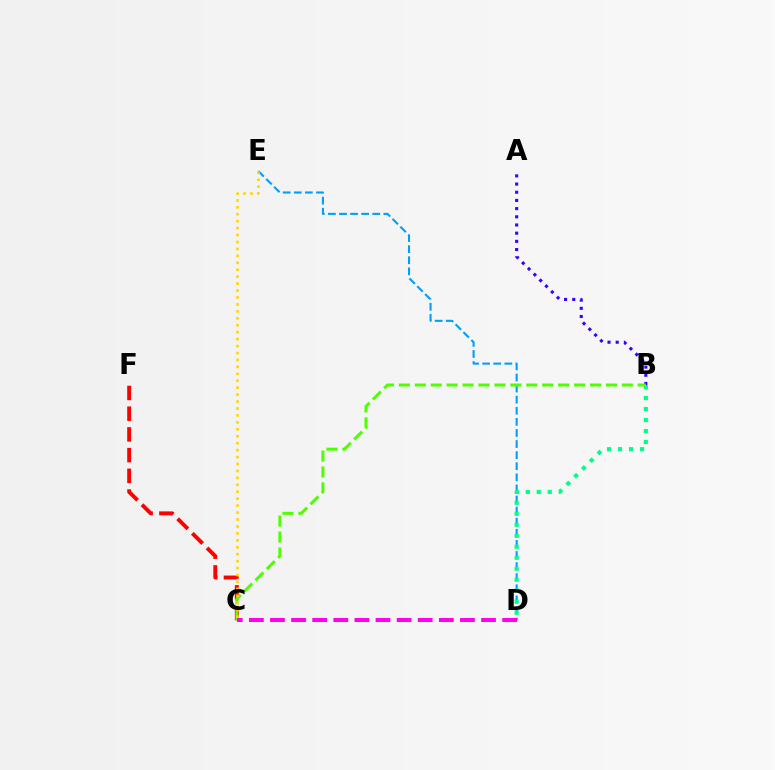{('C', 'F'): [{'color': '#ff0000', 'line_style': 'dashed', 'thickness': 2.81}], ('D', 'E'): [{'color': '#009eff', 'line_style': 'dashed', 'thickness': 1.51}], ('B', 'D'): [{'color': '#00ff86', 'line_style': 'dotted', 'thickness': 2.99}], ('A', 'B'): [{'color': '#3700ff', 'line_style': 'dotted', 'thickness': 2.22}], ('B', 'C'): [{'color': '#4fff00', 'line_style': 'dashed', 'thickness': 2.16}], ('C', 'E'): [{'color': '#ffd500', 'line_style': 'dotted', 'thickness': 1.88}], ('C', 'D'): [{'color': '#ff00ed', 'line_style': 'dashed', 'thickness': 2.87}]}